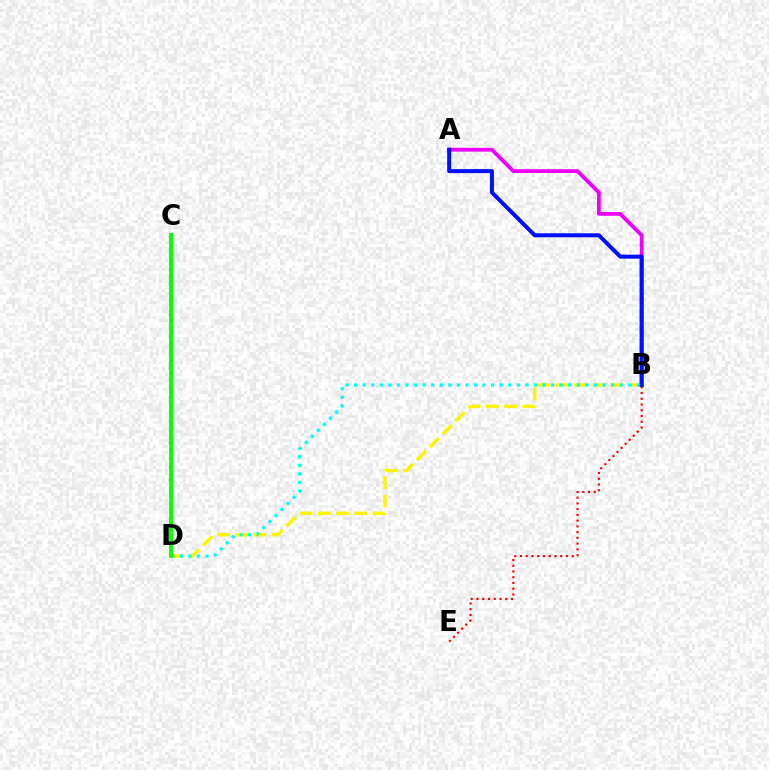{('B', 'E'): [{'color': '#ff0000', 'line_style': 'dotted', 'thickness': 1.56}], ('A', 'B'): [{'color': '#ee00ff', 'line_style': 'solid', 'thickness': 2.73}, {'color': '#0010ff', 'line_style': 'solid', 'thickness': 2.88}], ('B', 'D'): [{'color': '#fcf500', 'line_style': 'dashed', 'thickness': 2.48}, {'color': '#00fff6', 'line_style': 'dotted', 'thickness': 2.33}], ('C', 'D'): [{'color': '#08ff00', 'line_style': 'solid', 'thickness': 2.83}]}